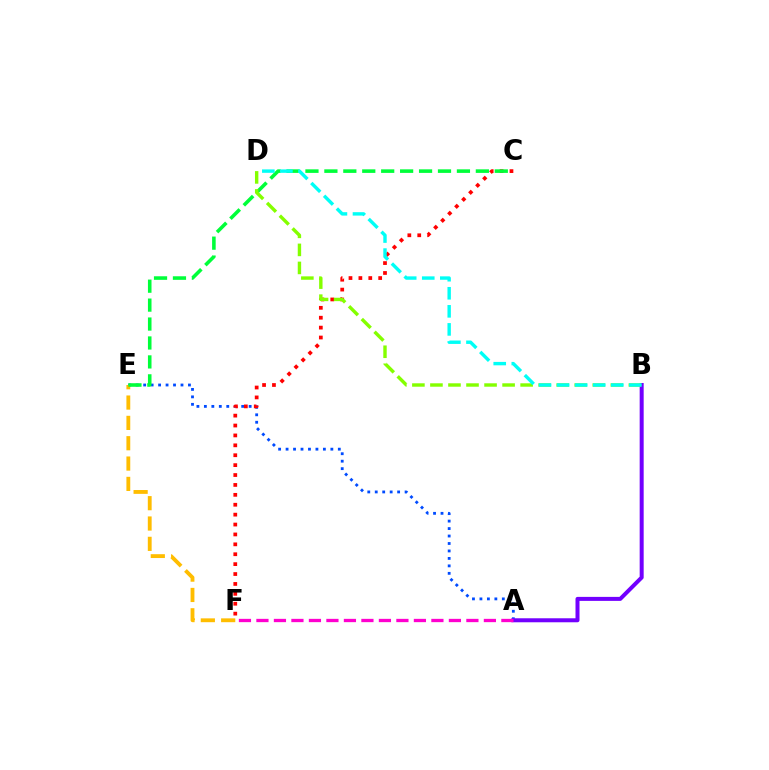{('A', 'E'): [{'color': '#004bff', 'line_style': 'dotted', 'thickness': 2.03}], ('E', 'F'): [{'color': '#ffbd00', 'line_style': 'dashed', 'thickness': 2.76}], ('A', 'B'): [{'color': '#7200ff', 'line_style': 'solid', 'thickness': 2.88}], ('C', 'F'): [{'color': '#ff0000', 'line_style': 'dotted', 'thickness': 2.69}], ('C', 'E'): [{'color': '#00ff39', 'line_style': 'dashed', 'thickness': 2.57}], ('B', 'D'): [{'color': '#84ff00', 'line_style': 'dashed', 'thickness': 2.45}, {'color': '#00fff6', 'line_style': 'dashed', 'thickness': 2.45}], ('A', 'F'): [{'color': '#ff00cf', 'line_style': 'dashed', 'thickness': 2.38}]}